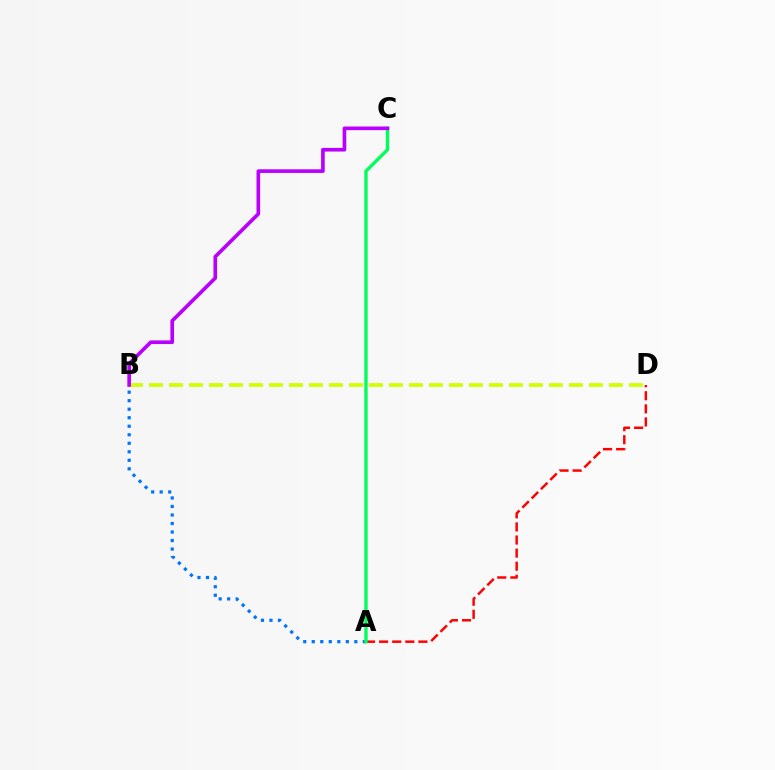{('A', 'D'): [{'color': '#ff0000', 'line_style': 'dashed', 'thickness': 1.78}], ('B', 'D'): [{'color': '#d1ff00', 'line_style': 'dashed', 'thickness': 2.72}], ('A', 'B'): [{'color': '#0074ff', 'line_style': 'dotted', 'thickness': 2.31}], ('A', 'C'): [{'color': '#00ff5c', 'line_style': 'solid', 'thickness': 2.42}], ('B', 'C'): [{'color': '#b900ff', 'line_style': 'solid', 'thickness': 2.63}]}